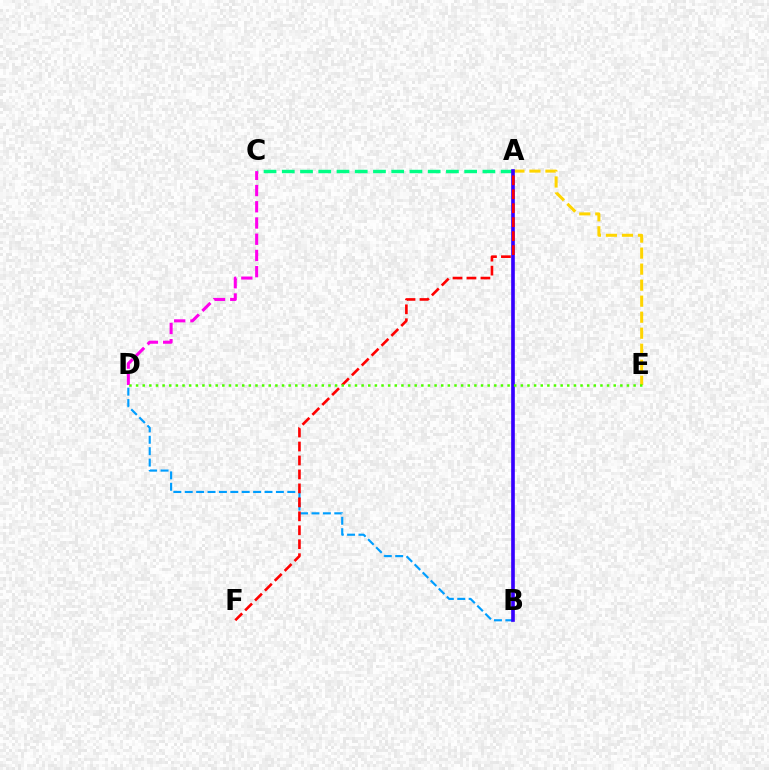{('A', 'E'): [{'color': '#ffd500', 'line_style': 'dashed', 'thickness': 2.18}], ('A', 'C'): [{'color': '#00ff86', 'line_style': 'dashed', 'thickness': 2.48}], ('B', 'D'): [{'color': '#009eff', 'line_style': 'dashed', 'thickness': 1.55}], ('A', 'B'): [{'color': '#3700ff', 'line_style': 'solid', 'thickness': 2.63}], ('C', 'D'): [{'color': '#ff00ed', 'line_style': 'dashed', 'thickness': 2.2}], ('A', 'F'): [{'color': '#ff0000', 'line_style': 'dashed', 'thickness': 1.9}], ('D', 'E'): [{'color': '#4fff00', 'line_style': 'dotted', 'thickness': 1.8}]}